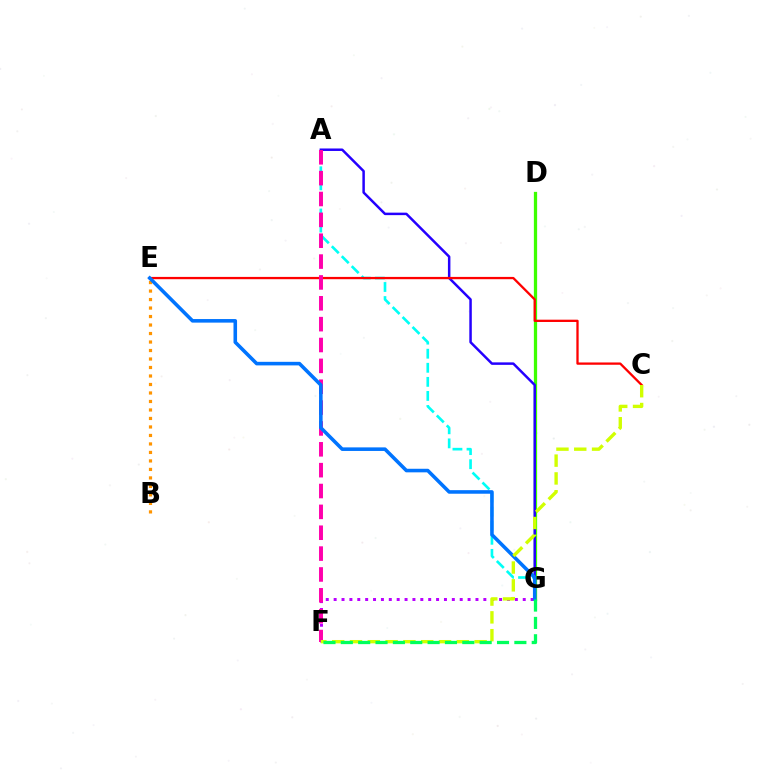{('D', 'G'): [{'color': '#3dff00', 'line_style': 'solid', 'thickness': 2.35}], ('B', 'E'): [{'color': '#ff9400', 'line_style': 'dotted', 'thickness': 2.31}], ('A', 'G'): [{'color': '#00fff6', 'line_style': 'dashed', 'thickness': 1.91}, {'color': '#2500ff', 'line_style': 'solid', 'thickness': 1.79}], ('C', 'E'): [{'color': '#ff0000', 'line_style': 'solid', 'thickness': 1.65}], ('F', 'G'): [{'color': '#b900ff', 'line_style': 'dotted', 'thickness': 2.14}, {'color': '#00ff5c', 'line_style': 'dashed', 'thickness': 2.36}], ('A', 'F'): [{'color': '#ff00ac', 'line_style': 'dashed', 'thickness': 2.83}], ('E', 'G'): [{'color': '#0074ff', 'line_style': 'solid', 'thickness': 2.57}], ('C', 'F'): [{'color': '#d1ff00', 'line_style': 'dashed', 'thickness': 2.42}]}